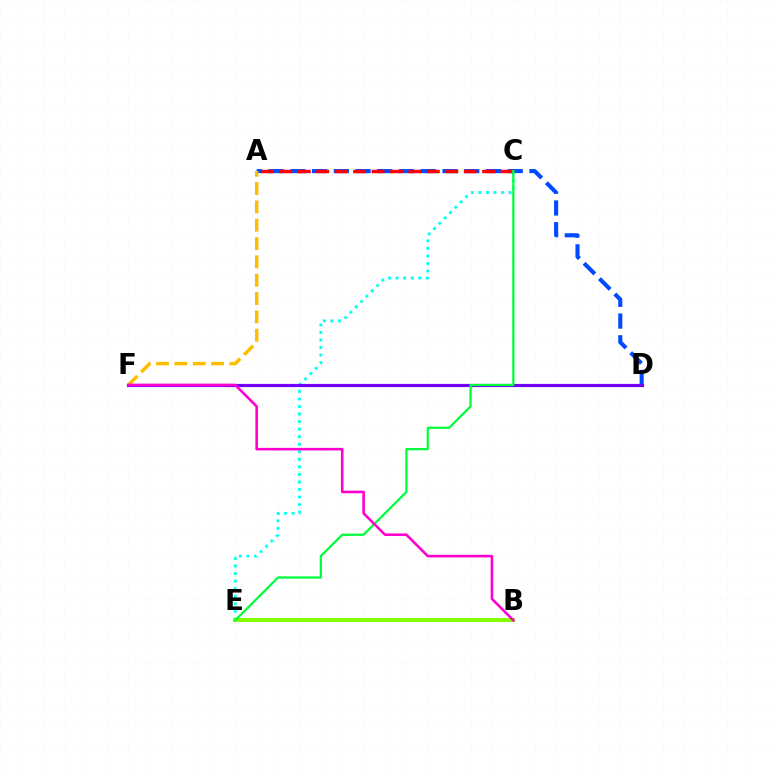{('A', 'D'): [{'color': '#004bff', 'line_style': 'dashed', 'thickness': 2.95}], ('C', 'E'): [{'color': '#00fff6', 'line_style': 'dotted', 'thickness': 2.05}, {'color': '#00ff39', 'line_style': 'solid', 'thickness': 1.62}], ('A', 'F'): [{'color': '#ffbd00', 'line_style': 'dashed', 'thickness': 2.49}], ('A', 'C'): [{'color': '#ff0000', 'line_style': 'dashed', 'thickness': 2.5}], ('D', 'F'): [{'color': '#7200ff', 'line_style': 'solid', 'thickness': 2.29}], ('B', 'E'): [{'color': '#84ff00', 'line_style': 'solid', 'thickness': 2.91}], ('B', 'F'): [{'color': '#ff00cf', 'line_style': 'solid', 'thickness': 1.86}]}